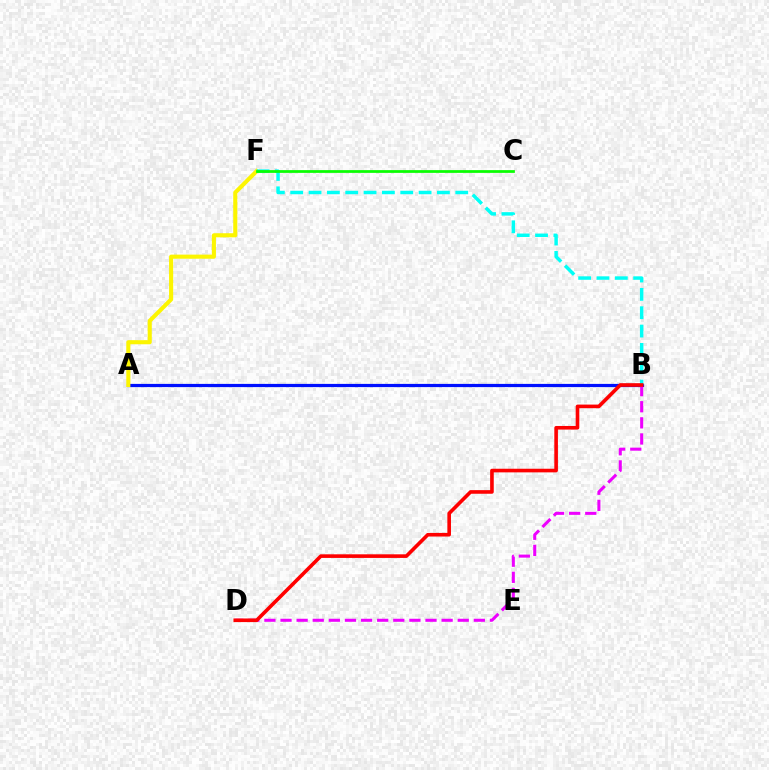{('A', 'B'): [{'color': '#0010ff', 'line_style': 'solid', 'thickness': 2.31}], ('B', 'D'): [{'color': '#ee00ff', 'line_style': 'dashed', 'thickness': 2.19}, {'color': '#ff0000', 'line_style': 'solid', 'thickness': 2.6}], ('A', 'F'): [{'color': '#fcf500', 'line_style': 'solid', 'thickness': 2.95}], ('B', 'F'): [{'color': '#00fff6', 'line_style': 'dashed', 'thickness': 2.49}], ('C', 'F'): [{'color': '#08ff00', 'line_style': 'solid', 'thickness': 1.97}]}